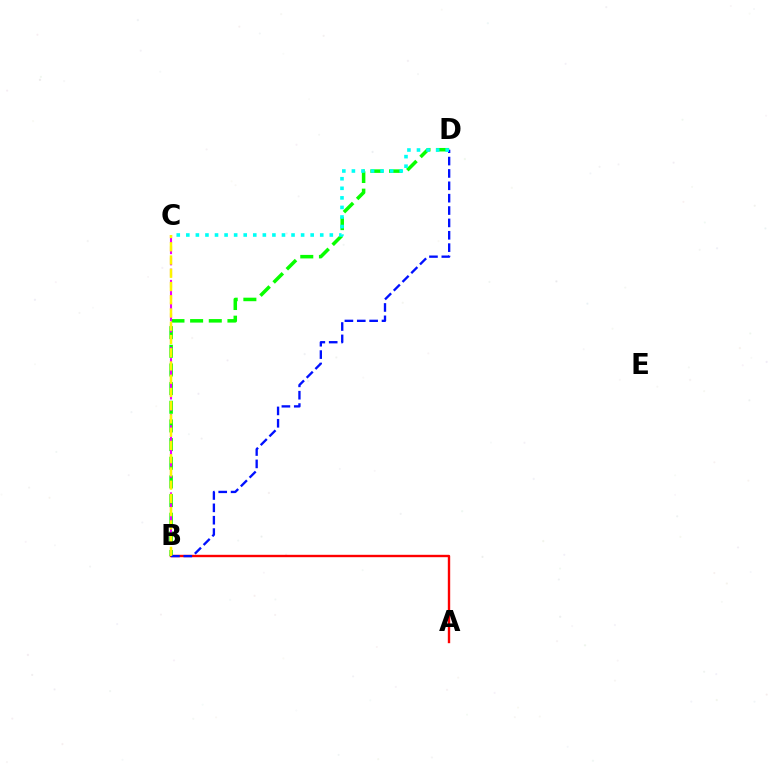{('A', 'B'): [{'color': '#ff0000', 'line_style': 'solid', 'thickness': 1.71}], ('B', 'D'): [{'color': '#08ff00', 'line_style': 'dashed', 'thickness': 2.53}, {'color': '#0010ff', 'line_style': 'dashed', 'thickness': 1.68}], ('C', 'D'): [{'color': '#00fff6', 'line_style': 'dotted', 'thickness': 2.6}], ('B', 'C'): [{'color': '#ee00ff', 'line_style': 'dashed', 'thickness': 1.52}, {'color': '#fcf500', 'line_style': 'dashed', 'thickness': 1.8}]}